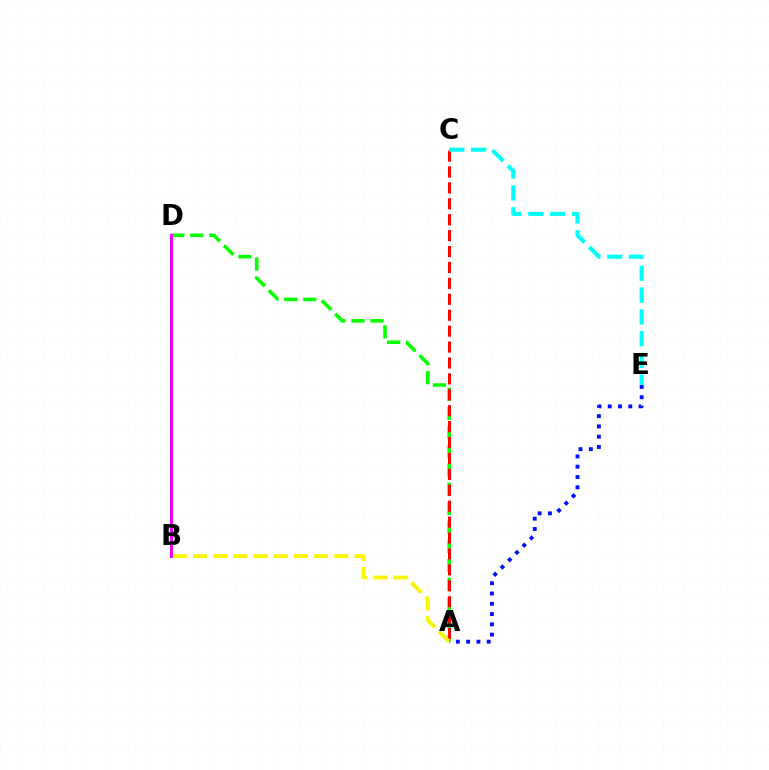{('A', 'D'): [{'color': '#08ff00', 'line_style': 'dashed', 'thickness': 2.58}], ('B', 'D'): [{'color': '#ee00ff', 'line_style': 'solid', 'thickness': 2.18}], ('A', 'C'): [{'color': '#ff0000', 'line_style': 'dashed', 'thickness': 2.16}], ('A', 'B'): [{'color': '#fcf500', 'line_style': 'dashed', 'thickness': 2.74}], ('A', 'E'): [{'color': '#0010ff', 'line_style': 'dotted', 'thickness': 2.79}], ('C', 'E'): [{'color': '#00fff6', 'line_style': 'dashed', 'thickness': 2.96}]}